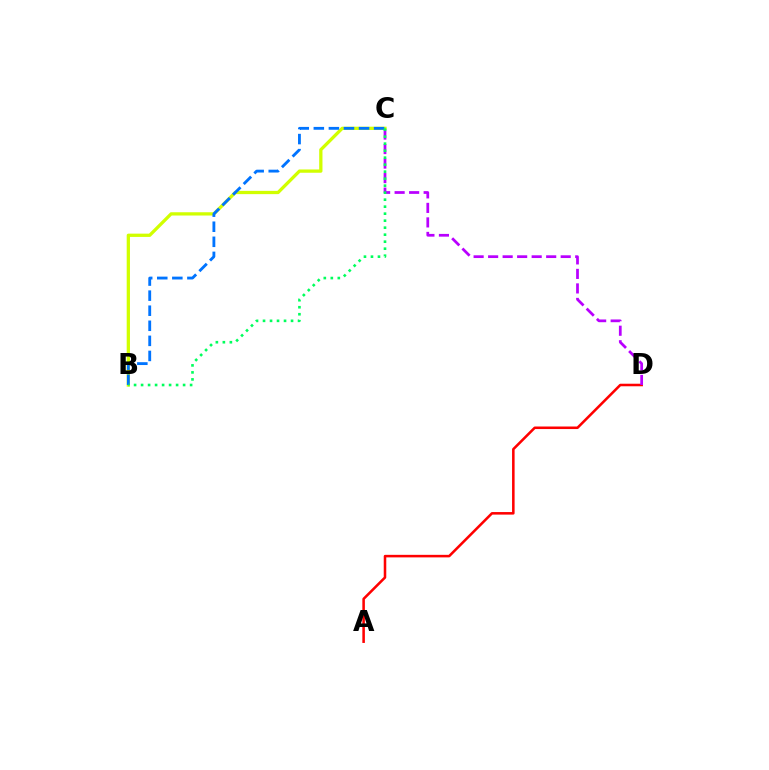{('B', 'C'): [{'color': '#d1ff00', 'line_style': 'solid', 'thickness': 2.36}, {'color': '#0074ff', 'line_style': 'dashed', 'thickness': 2.05}, {'color': '#00ff5c', 'line_style': 'dotted', 'thickness': 1.9}], ('A', 'D'): [{'color': '#ff0000', 'line_style': 'solid', 'thickness': 1.83}], ('C', 'D'): [{'color': '#b900ff', 'line_style': 'dashed', 'thickness': 1.97}]}